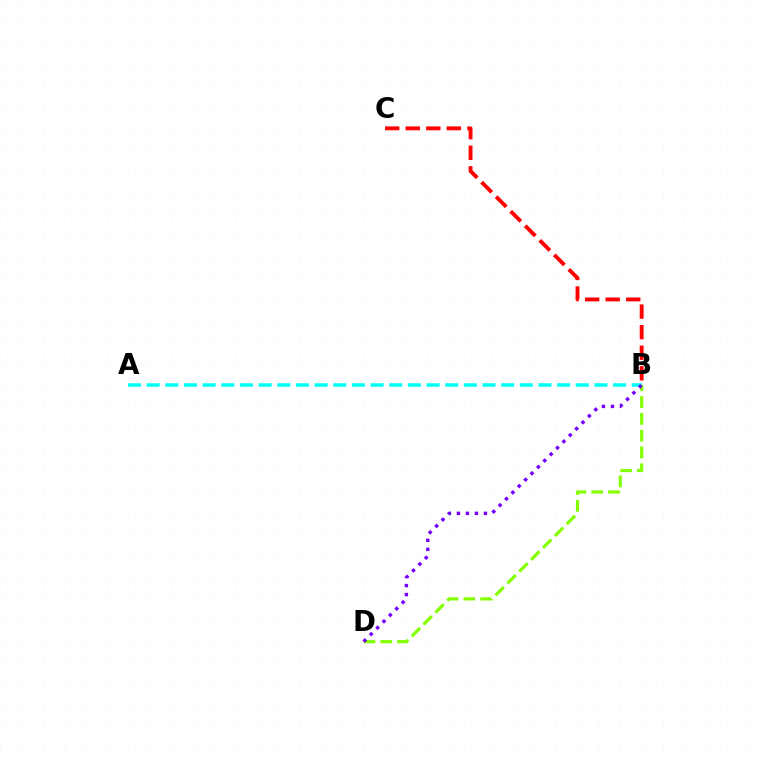{('A', 'B'): [{'color': '#00fff6', 'line_style': 'dashed', 'thickness': 2.53}], ('B', 'D'): [{'color': '#84ff00', 'line_style': 'dashed', 'thickness': 2.28}, {'color': '#7200ff', 'line_style': 'dotted', 'thickness': 2.45}], ('B', 'C'): [{'color': '#ff0000', 'line_style': 'dashed', 'thickness': 2.79}]}